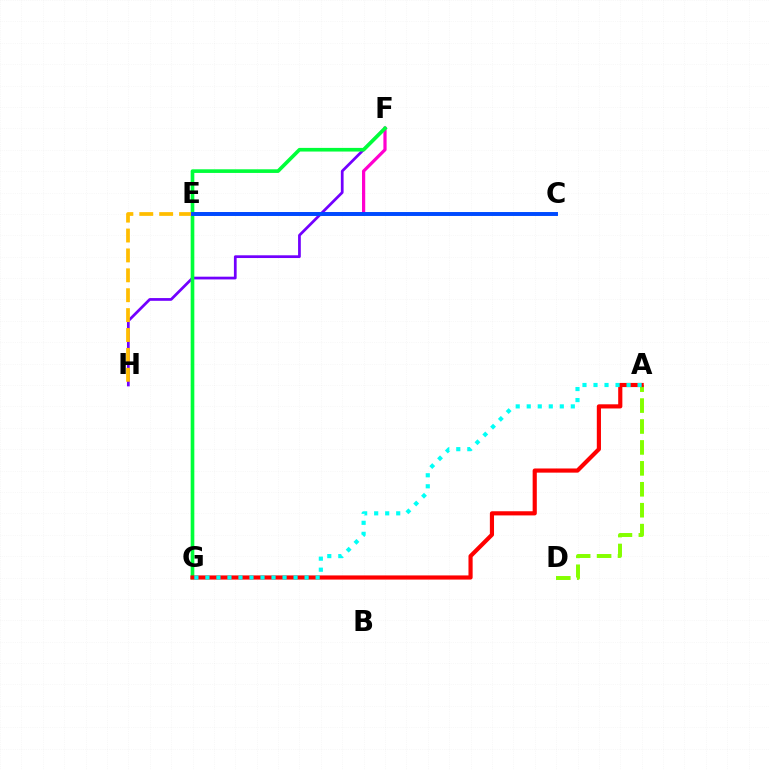{('E', 'F'): [{'color': '#ff00cf', 'line_style': 'solid', 'thickness': 2.31}], ('A', 'D'): [{'color': '#84ff00', 'line_style': 'dashed', 'thickness': 2.84}], ('F', 'H'): [{'color': '#7200ff', 'line_style': 'solid', 'thickness': 1.97}], ('F', 'G'): [{'color': '#00ff39', 'line_style': 'solid', 'thickness': 2.62}], ('E', 'H'): [{'color': '#ffbd00', 'line_style': 'dashed', 'thickness': 2.7}], ('A', 'G'): [{'color': '#ff0000', 'line_style': 'solid', 'thickness': 2.99}, {'color': '#00fff6', 'line_style': 'dotted', 'thickness': 2.99}], ('C', 'E'): [{'color': '#004bff', 'line_style': 'solid', 'thickness': 2.84}]}